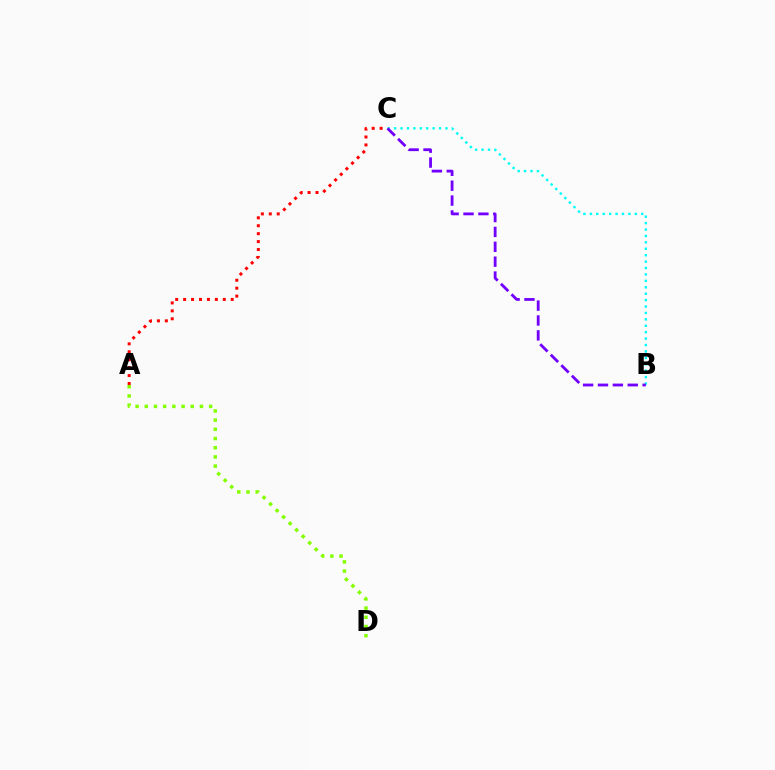{('B', 'C'): [{'color': '#00fff6', 'line_style': 'dotted', 'thickness': 1.74}, {'color': '#7200ff', 'line_style': 'dashed', 'thickness': 2.02}], ('A', 'D'): [{'color': '#84ff00', 'line_style': 'dotted', 'thickness': 2.5}], ('A', 'C'): [{'color': '#ff0000', 'line_style': 'dotted', 'thickness': 2.16}]}